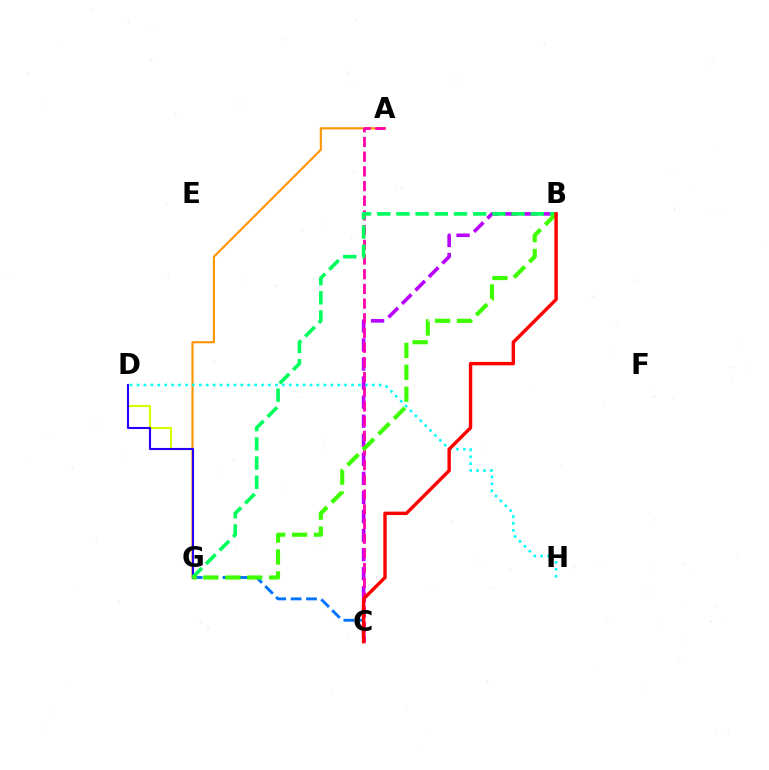{('A', 'G'): [{'color': '#ff9400', 'line_style': 'solid', 'thickness': 1.52}], ('D', 'G'): [{'color': '#d1ff00', 'line_style': 'solid', 'thickness': 1.51}, {'color': '#2500ff', 'line_style': 'solid', 'thickness': 1.52}], ('C', 'G'): [{'color': '#0074ff', 'line_style': 'dashed', 'thickness': 2.09}], ('D', 'H'): [{'color': '#00fff6', 'line_style': 'dotted', 'thickness': 1.88}], ('B', 'C'): [{'color': '#b900ff', 'line_style': 'dashed', 'thickness': 2.59}, {'color': '#ff0000', 'line_style': 'solid', 'thickness': 2.46}], ('A', 'C'): [{'color': '#ff00ac', 'line_style': 'dashed', 'thickness': 2.0}], ('B', 'G'): [{'color': '#00ff5c', 'line_style': 'dashed', 'thickness': 2.61}, {'color': '#3dff00', 'line_style': 'dashed', 'thickness': 2.98}]}